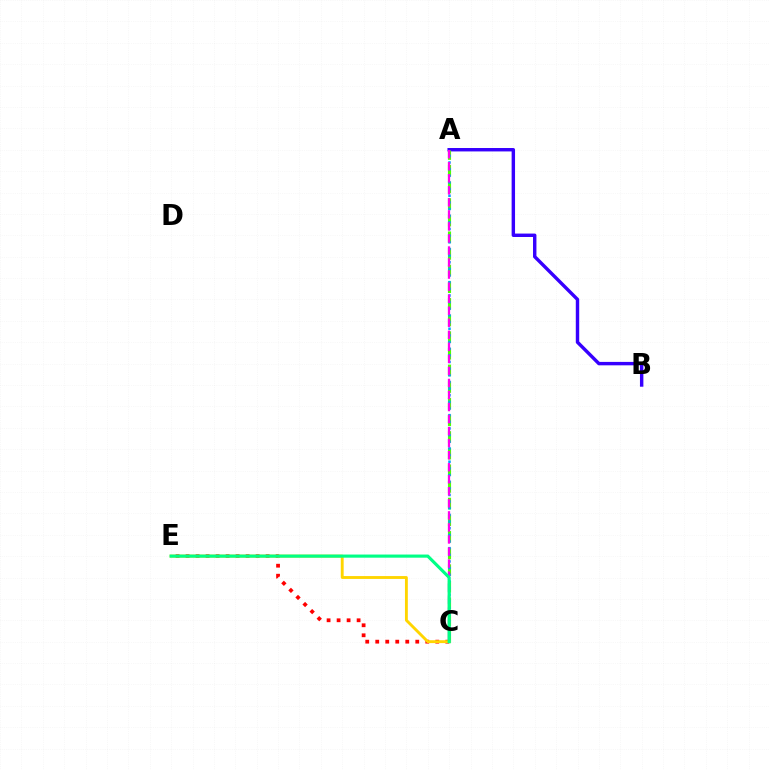{('A', 'B'): [{'color': '#3700ff', 'line_style': 'solid', 'thickness': 2.46}], ('A', 'C'): [{'color': '#4fff00', 'line_style': 'dashed', 'thickness': 2.26}, {'color': '#009eff', 'line_style': 'dotted', 'thickness': 1.81}, {'color': '#ff00ed', 'line_style': 'dashed', 'thickness': 1.64}], ('C', 'E'): [{'color': '#ff0000', 'line_style': 'dotted', 'thickness': 2.72}, {'color': '#ffd500', 'line_style': 'solid', 'thickness': 2.07}, {'color': '#00ff86', 'line_style': 'solid', 'thickness': 2.26}]}